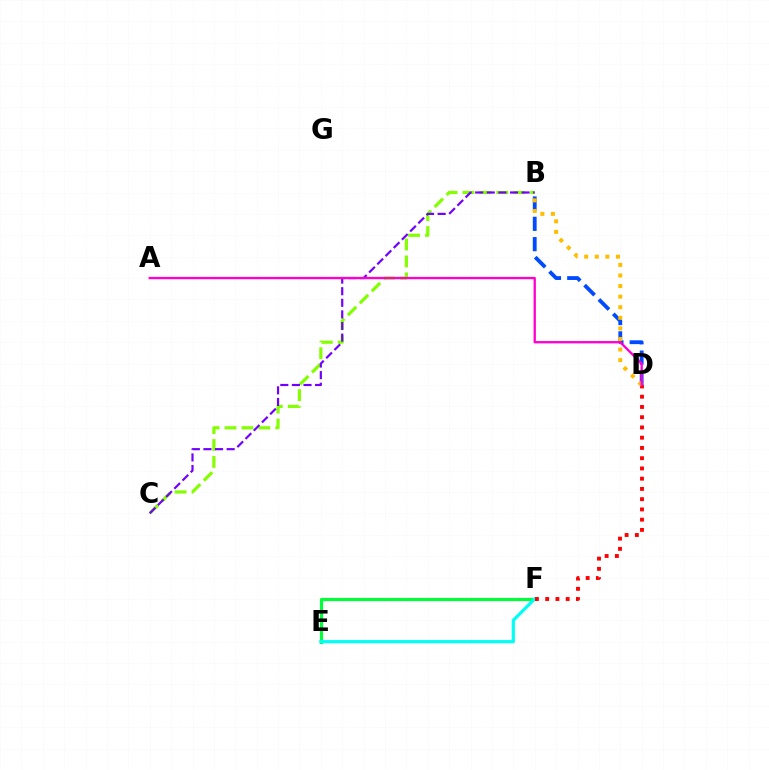{('B', 'C'): [{'color': '#84ff00', 'line_style': 'dashed', 'thickness': 2.3}, {'color': '#7200ff', 'line_style': 'dashed', 'thickness': 1.58}], ('E', 'F'): [{'color': '#00ff39', 'line_style': 'solid', 'thickness': 2.28}, {'color': '#00fff6', 'line_style': 'solid', 'thickness': 2.29}], ('D', 'F'): [{'color': '#ff0000', 'line_style': 'dotted', 'thickness': 2.78}], ('B', 'D'): [{'color': '#004bff', 'line_style': 'dashed', 'thickness': 2.76}, {'color': '#ffbd00', 'line_style': 'dotted', 'thickness': 2.87}], ('A', 'D'): [{'color': '#ff00cf', 'line_style': 'solid', 'thickness': 1.68}]}